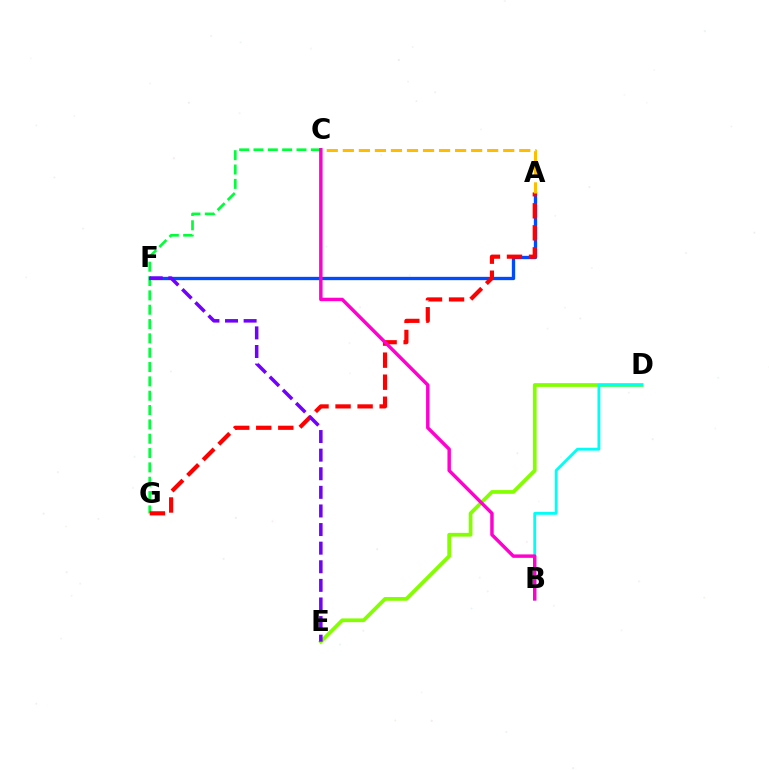{('C', 'G'): [{'color': '#00ff39', 'line_style': 'dashed', 'thickness': 1.95}], ('A', 'F'): [{'color': '#004bff', 'line_style': 'solid', 'thickness': 2.39}], ('A', 'G'): [{'color': '#ff0000', 'line_style': 'dashed', 'thickness': 2.99}], ('D', 'E'): [{'color': '#84ff00', 'line_style': 'solid', 'thickness': 2.69}], ('B', 'D'): [{'color': '#00fff6', 'line_style': 'solid', 'thickness': 2.04}], ('A', 'C'): [{'color': '#ffbd00', 'line_style': 'dashed', 'thickness': 2.18}], ('B', 'C'): [{'color': '#ff00cf', 'line_style': 'solid', 'thickness': 2.47}], ('E', 'F'): [{'color': '#7200ff', 'line_style': 'dashed', 'thickness': 2.53}]}